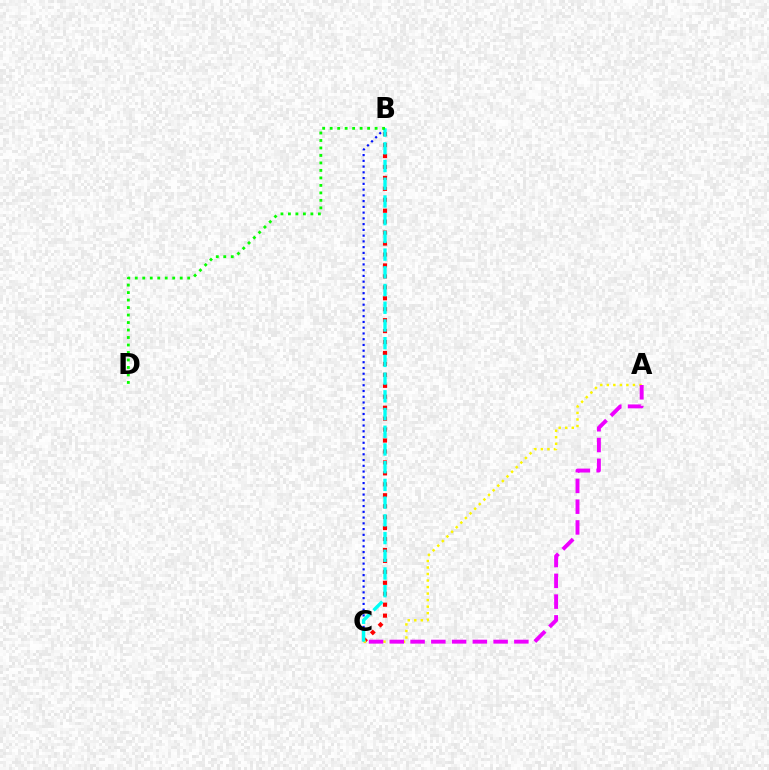{('B', 'C'): [{'color': '#0010ff', 'line_style': 'dotted', 'thickness': 1.56}, {'color': '#ff0000', 'line_style': 'dotted', 'thickness': 2.97}, {'color': '#00fff6', 'line_style': 'dashed', 'thickness': 2.41}], ('A', 'C'): [{'color': '#fcf500', 'line_style': 'dotted', 'thickness': 1.77}, {'color': '#ee00ff', 'line_style': 'dashed', 'thickness': 2.82}], ('B', 'D'): [{'color': '#08ff00', 'line_style': 'dotted', 'thickness': 2.03}]}